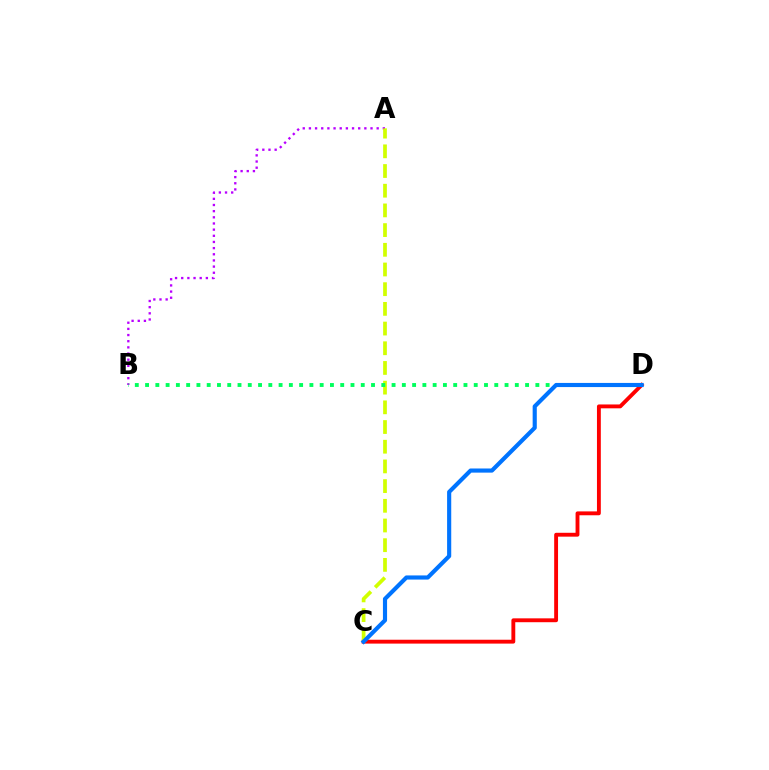{('A', 'B'): [{'color': '#b900ff', 'line_style': 'dotted', 'thickness': 1.67}], ('C', 'D'): [{'color': '#ff0000', 'line_style': 'solid', 'thickness': 2.78}, {'color': '#0074ff', 'line_style': 'solid', 'thickness': 2.98}], ('A', 'C'): [{'color': '#d1ff00', 'line_style': 'dashed', 'thickness': 2.68}], ('B', 'D'): [{'color': '#00ff5c', 'line_style': 'dotted', 'thickness': 2.79}]}